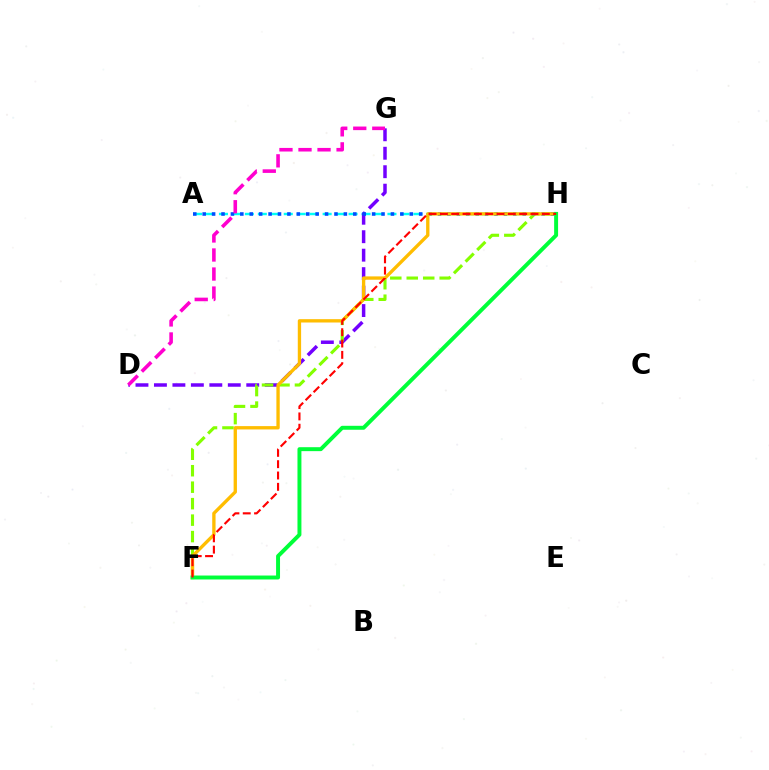{('A', 'H'): [{'color': '#00fff6', 'line_style': 'dashed', 'thickness': 1.76}, {'color': '#004bff', 'line_style': 'dotted', 'thickness': 2.56}], ('D', 'G'): [{'color': '#7200ff', 'line_style': 'dashed', 'thickness': 2.51}, {'color': '#ff00cf', 'line_style': 'dashed', 'thickness': 2.59}], ('F', 'H'): [{'color': '#84ff00', 'line_style': 'dashed', 'thickness': 2.24}, {'color': '#ffbd00', 'line_style': 'solid', 'thickness': 2.4}, {'color': '#00ff39', 'line_style': 'solid', 'thickness': 2.84}, {'color': '#ff0000', 'line_style': 'dashed', 'thickness': 1.54}]}